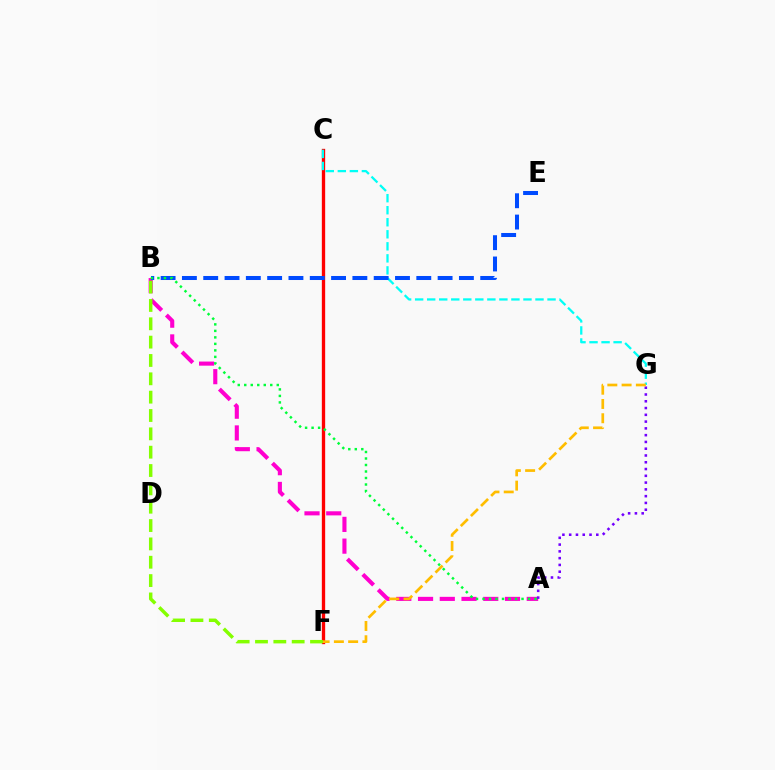{('A', 'B'): [{'color': '#ff00cf', 'line_style': 'dashed', 'thickness': 2.95}, {'color': '#00ff39', 'line_style': 'dotted', 'thickness': 1.77}], ('A', 'G'): [{'color': '#7200ff', 'line_style': 'dotted', 'thickness': 1.84}], ('C', 'F'): [{'color': '#ff0000', 'line_style': 'solid', 'thickness': 2.39}], ('B', 'F'): [{'color': '#84ff00', 'line_style': 'dashed', 'thickness': 2.49}], ('C', 'G'): [{'color': '#00fff6', 'line_style': 'dashed', 'thickness': 1.63}], ('F', 'G'): [{'color': '#ffbd00', 'line_style': 'dashed', 'thickness': 1.94}], ('B', 'E'): [{'color': '#004bff', 'line_style': 'dashed', 'thickness': 2.89}]}